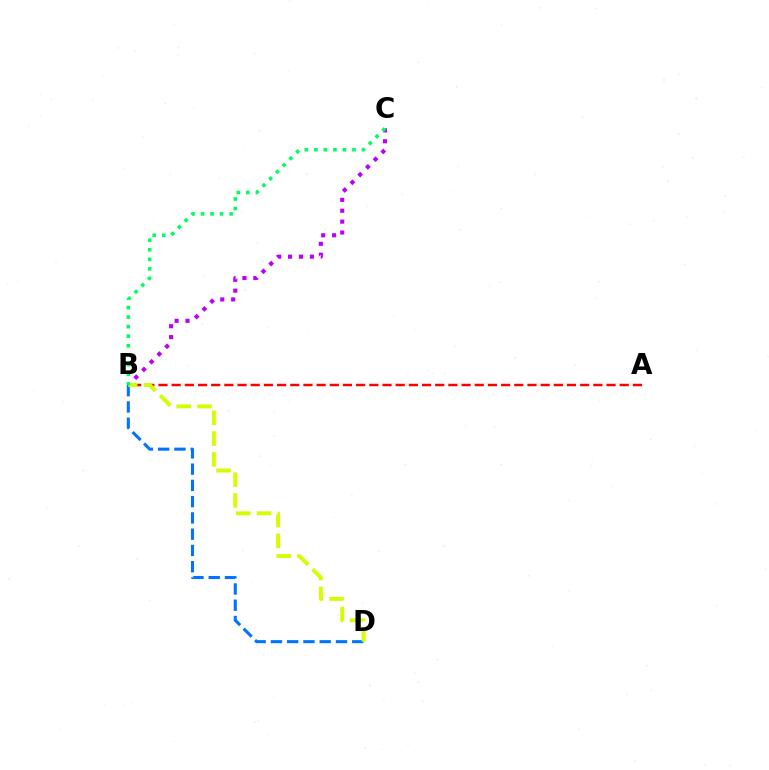{('B', 'C'): [{'color': '#b900ff', 'line_style': 'dotted', 'thickness': 2.96}, {'color': '#00ff5c', 'line_style': 'dotted', 'thickness': 2.59}], ('B', 'D'): [{'color': '#0074ff', 'line_style': 'dashed', 'thickness': 2.21}, {'color': '#d1ff00', 'line_style': 'dashed', 'thickness': 2.83}], ('A', 'B'): [{'color': '#ff0000', 'line_style': 'dashed', 'thickness': 1.79}]}